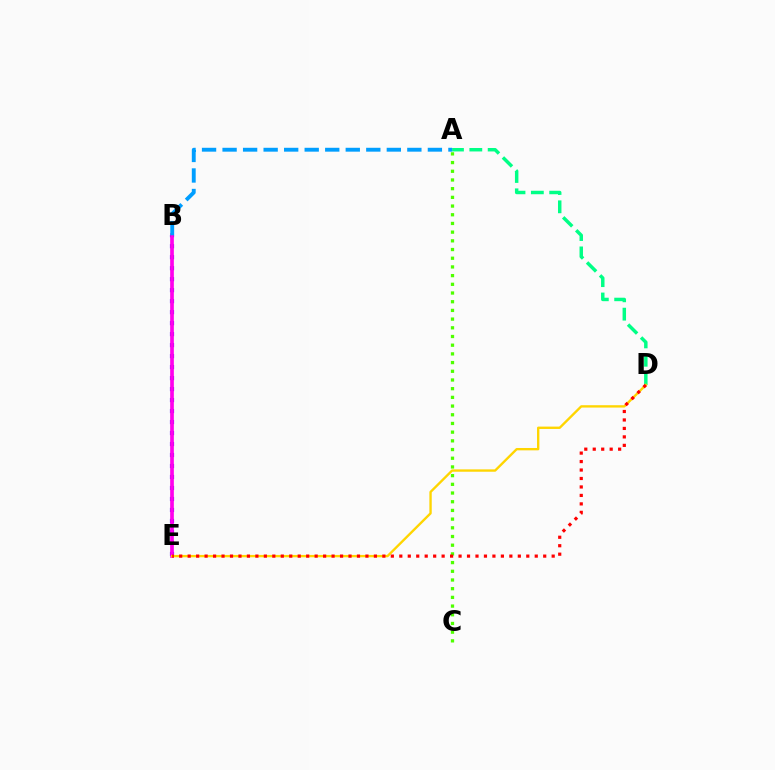{('A', 'D'): [{'color': '#00ff86', 'line_style': 'dashed', 'thickness': 2.49}], ('B', 'E'): [{'color': '#3700ff', 'line_style': 'dotted', 'thickness': 2.99}, {'color': '#ff00ed', 'line_style': 'solid', 'thickness': 2.66}], ('A', 'C'): [{'color': '#4fff00', 'line_style': 'dotted', 'thickness': 2.36}], ('D', 'E'): [{'color': '#ffd500', 'line_style': 'solid', 'thickness': 1.7}, {'color': '#ff0000', 'line_style': 'dotted', 'thickness': 2.3}], ('A', 'B'): [{'color': '#009eff', 'line_style': 'dashed', 'thickness': 2.79}]}